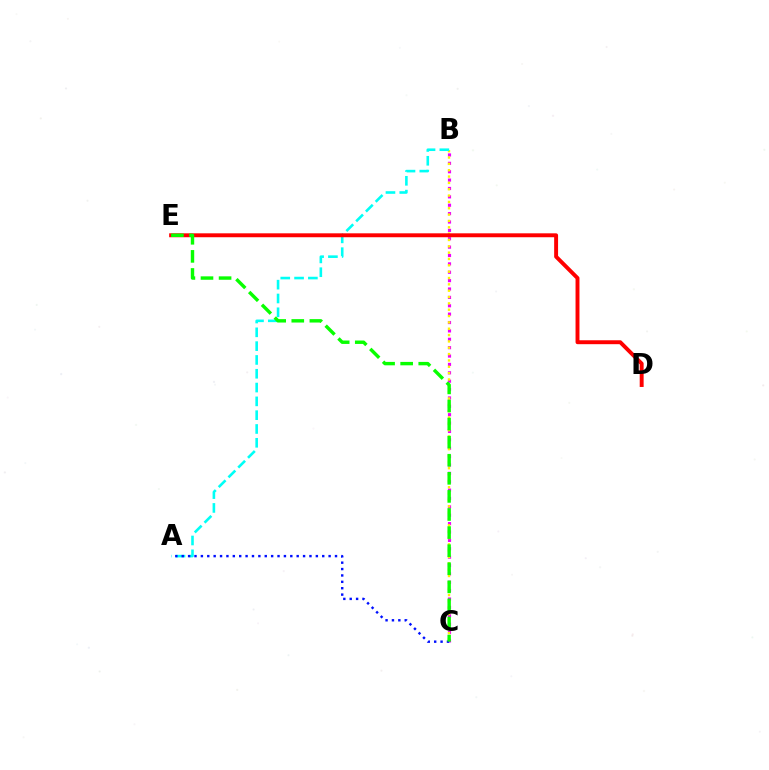{('B', 'C'): [{'color': '#ee00ff', 'line_style': 'dotted', 'thickness': 2.28}, {'color': '#fcf500', 'line_style': 'dotted', 'thickness': 1.72}], ('A', 'B'): [{'color': '#00fff6', 'line_style': 'dashed', 'thickness': 1.88}], ('A', 'C'): [{'color': '#0010ff', 'line_style': 'dotted', 'thickness': 1.74}], ('D', 'E'): [{'color': '#ff0000', 'line_style': 'solid', 'thickness': 2.82}], ('C', 'E'): [{'color': '#08ff00', 'line_style': 'dashed', 'thickness': 2.46}]}